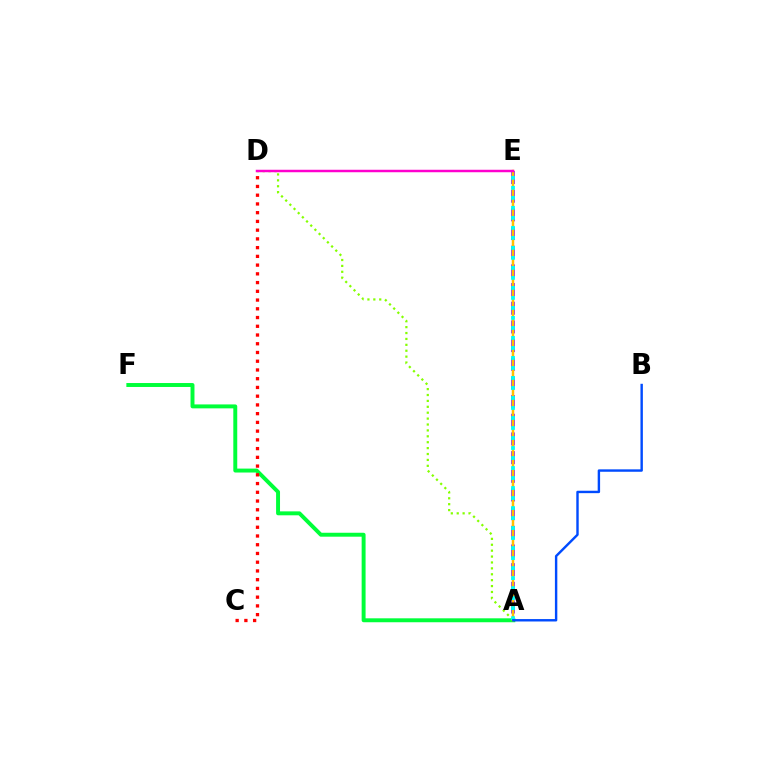{('A', 'F'): [{'color': '#00ff39', 'line_style': 'solid', 'thickness': 2.83}], ('A', 'E'): [{'color': '#7200ff', 'line_style': 'dashed', 'thickness': 2.54}, {'color': '#ffbd00', 'line_style': 'solid', 'thickness': 1.77}, {'color': '#00fff6', 'line_style': 'dotted', 'thickness': 2.72}], ('A', 'D'): [{'color': '#84ff00', 'line_style': 'dotted', 'thickness': 1.6}], ('C', 'D'): [{'color': '#ff0000', 'line_style': 'dotted', 'thickness': 2.37}], ('D', 'E'): [{'color': '#ff00cf', 'line_style': 'solid', 'thickness': 1.78}], ('A', 'B'): [{'color': '#004bff', 'line_style': 'solid', 'thickness': 1.74}]}